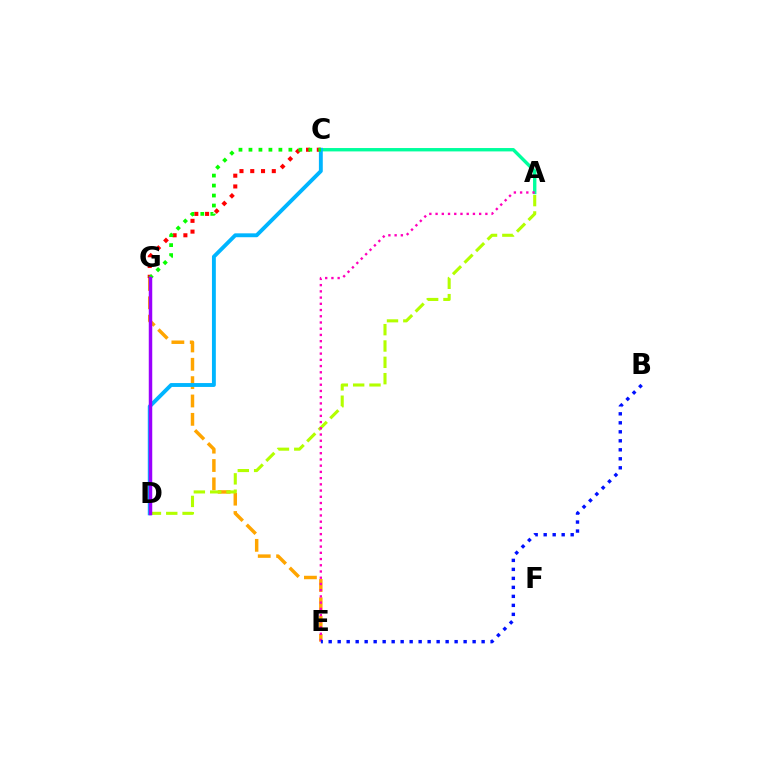{('A', 'C'): [{'color': '#00ff9d', 'line_style': 'solid', 'thickness': 2.43}], ('E', 'G'): [{'color': '#ffa500', 'line_style': 'dashed', 'thickness': 2.49}], ('A', 'D'): [{'color': '#b3ff00', 'line_style': 'dashed', 'thickness': 2.22}], ('C', 'G'): [{'color': '#ff0000', 'line_style': 'dotted', 'thickness': 2.93}, {'color': '#08ff00', 'line_style': 'dotted', 'thickness': 2.71}], ('C', 'D'): [{'color': '#00b5ff', 'line_style': 'solid', 'thickness': 2.79}], ('A', 'E'): [{'color': '#ff00bd', 'line_style': 'dotted', 'thickness': 1.69}], ('B', 'E'): [{'color': '#0010ff', 'line_style': 'dotted', 'thickness': 2.44}], ('D', 'G'): [{'color': '#9b00ff', 'line_style': 'solid', 'thickness': 2.5}]}